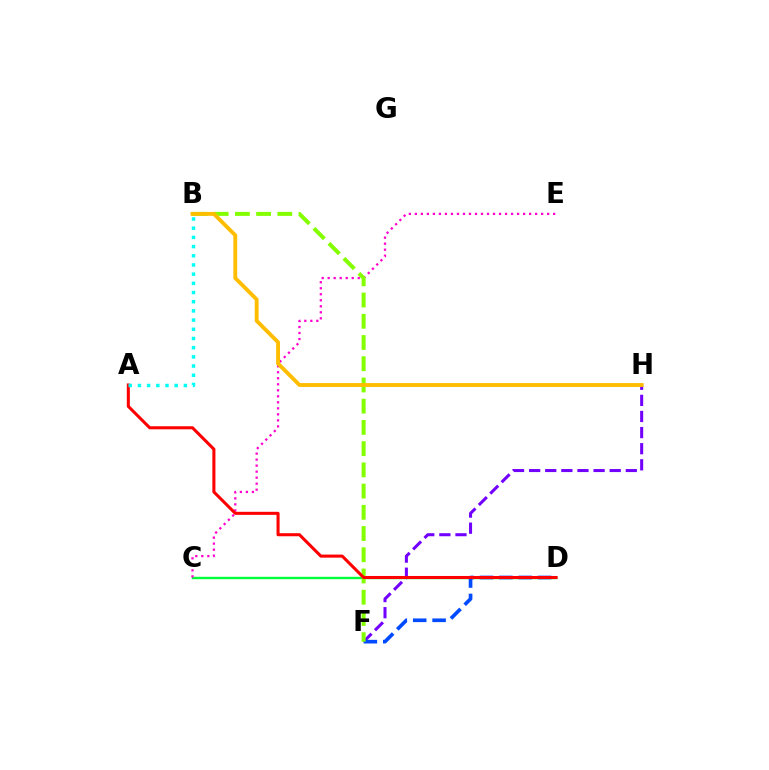{('C', 'D'): [{'color': '#00ff39', 'line_style': 'solid', 'thickness': 1.72}], ('C', 'E'): [{'color': '#ff00cf', 'line_style': 'dotted', 'thickness': 1.63}], ('F', 'H'): [{'color': '#7200ff', 'line_style': 'dashed', 'thickness': 2.19}], ('D', 'F'): [{'color': '#004bff', 'line_style': 'dashed', 'thickness': 2.63}], ('B', 'F'): [{'color': '#84ff00', 'line_style': 'dashed', 'thickness': 2.88}], ('A', 'D'): [{'color': '#ff0000', 'line_style': 'solid', 'thickness': 2.2}], ('A', 'B'): [{'color': '#00fff6', 'line_style': 'dotted', 'thickness': 2.5}], ('B', 'H'): [{'color': '#ffbd00', 'line_style': 'solid', 'thickness': 2.78}]}